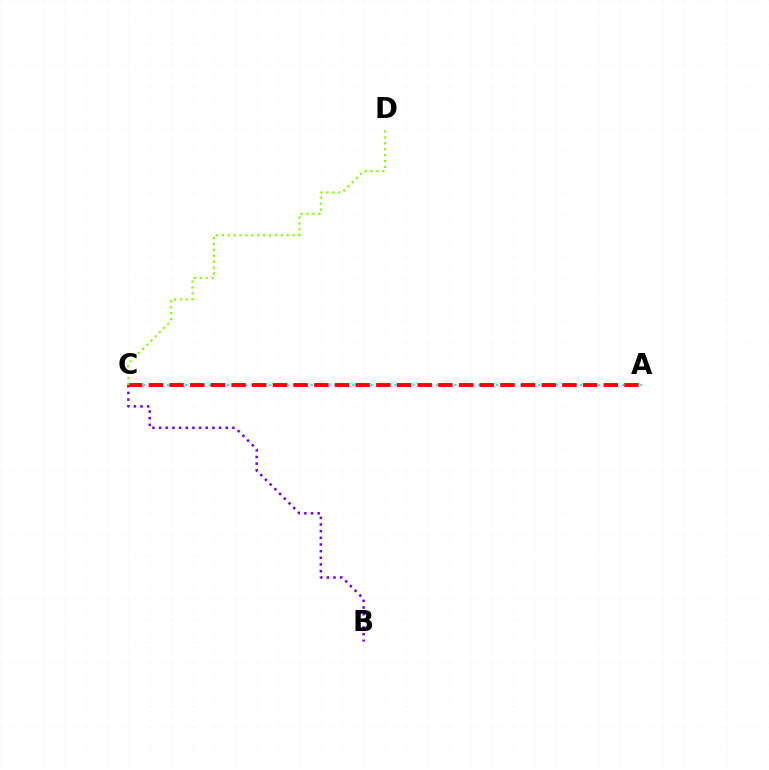{('A', 'C'): [{'color': '#00fff6', 'line_style': 'dotted', 'thickness': 1.63}, {'color': '#ff0000', 'line_style': 'dashed', 'thickness': 2.81}], ('B', 'C'): [{'color': '#7200ff', 'line_style': 'dotted', 'thickness': 1.81}], ('C', 'D'): [{'color': '#84ff00', 'line_style': 'dotted', 'thickness': 1.6}]}